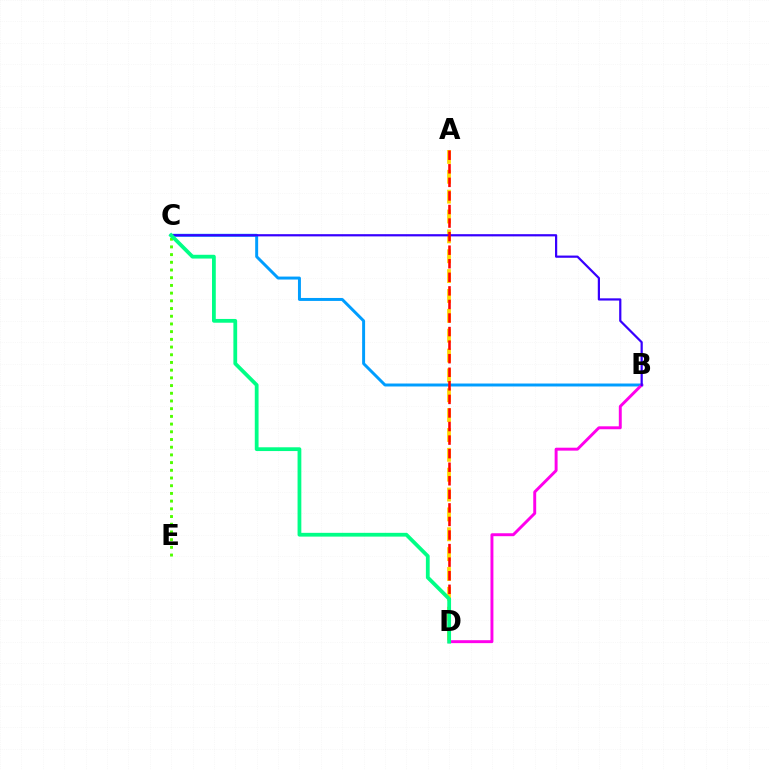{('B', 'C'): [{'color': '#009eff', 'line_style': 'solid', 'thickness': 2.13}, {'color': '#3700ff', 'line_style': 'solid', 'thickness': 1.6}], ('B', 'D'): [{'color': '#ff00ed', 'line_style': 'solid', 'thickness': 2.11}], ('C', 'E'): [{'color': '#4fff00', 'line_style': 'dotted', 'thickness': 2.09}], ('A', 'D'): [{'color': '#ffd500', 'line_style': 'dashed', 'thickness': 2.7}, {'color': '#ff0000', 'line_style': 'dashed', 'thickness': 1.84}], ('C', 'D'): [{'color': '#00ff86', 'line_style': 'solid', 'thickness': 2.72}]}